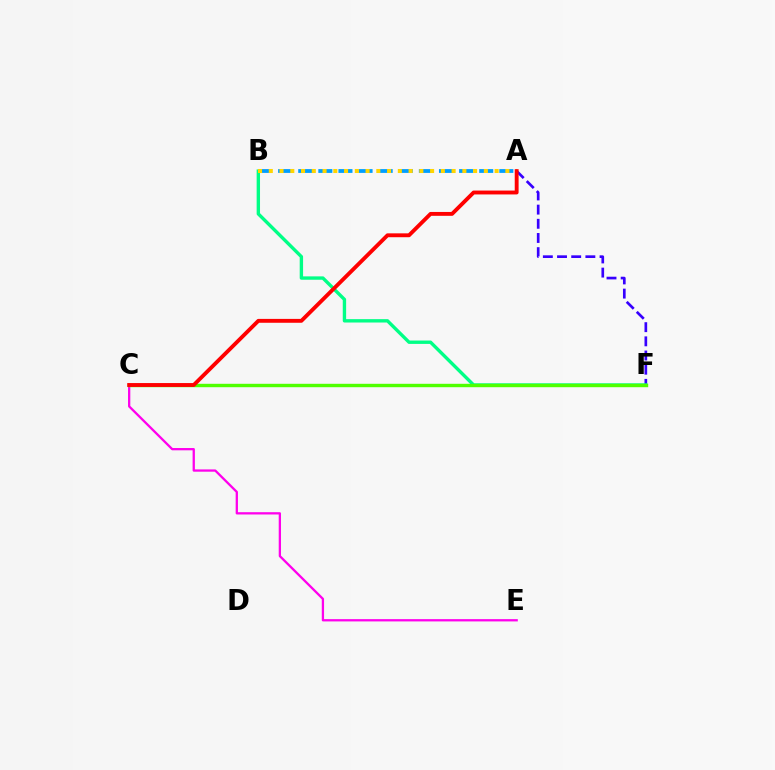{('A', 'F'): [{'color': '#3700ff', 'line_style': 'dashed', 'thickness': 1.93}], ('B', 'F'): [{'color': '#00ff86', 'line_style': 'solid', 'thickness': 2.43}], ('A', 'B'): [{'color': '#009eff', 'line_style': 'dashed', 'thickness': 2.73}, {'color': '#ffd500', 'line_style': 'dotted', 'thickness': 2.92}], ('C', 'E'): [{'color': '#ff00ed', 'line_style': 'solid', 'thickness': 1.65}], ('C', 'F'): [{'color': '#4fff00', 'line_style': 'solid', 'thickness': 2.45}], ('A', 'C'): [{'color': '#ff0000', 'line_style': 'solid', 'thickness': 2.79}]}